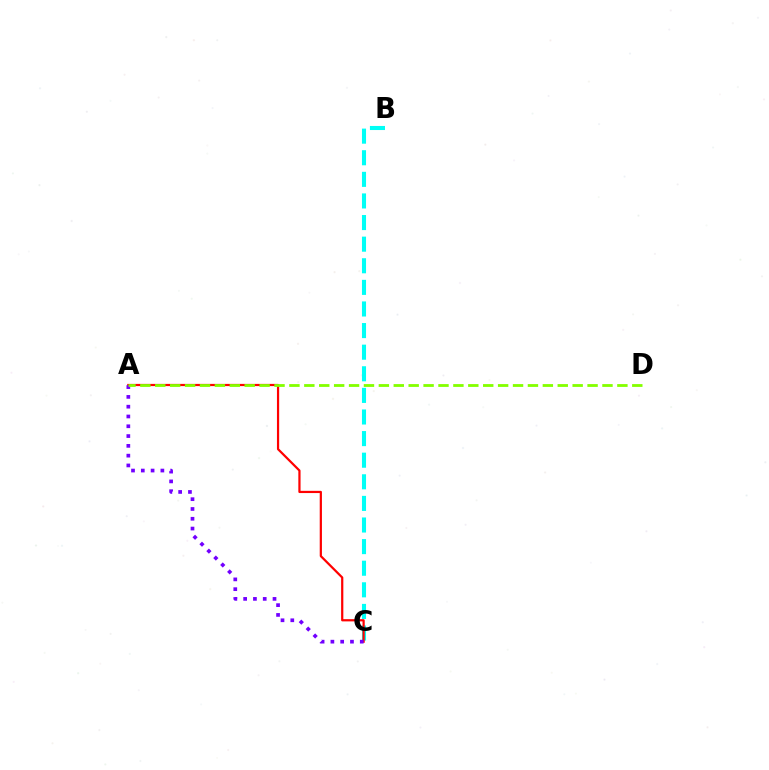{('B', 'C'): [{'color': '#00fff6', 'line_style': 'dashed', 'thickness': 2.93}], ('A', 'C'): [{'color': '#ff0000', 'line_style': 'solid', 'thickness': 1.6}, {'color': '#7200ff', 'line_style': 'dotted', 'thickness': 2.66}], ('A', 'D'): [{'color': '#84ff00', 'line_style': 'dashed', 'thickness': 2.03}]}